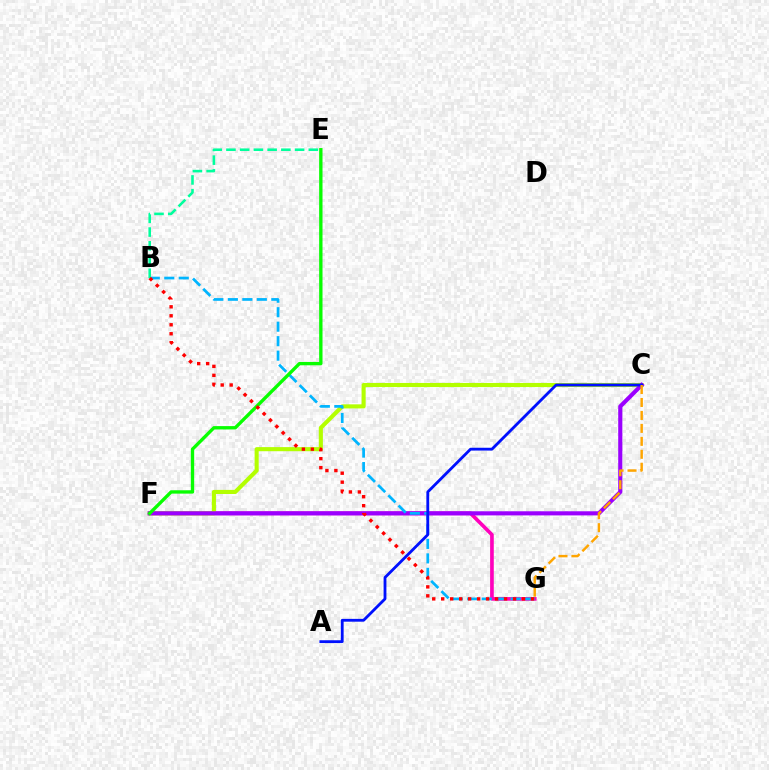{('F', 'G'): [{'color': '#ff00bd', 'line_style': 'solid', 'thickness': 2.64}], ('C', 'F'): [{'color': '#b3ff00', 'line_style': 'solid', 'thickness': 2.95}, {'color': '#9b00ff', 'line_style': 'solid', 'thickness': 2.97}], ('B', 'G'): [{'color': '#00b5ff', 'line_style': 'dashed', 'thickness': 1.97}, {'color': '#ff0000', 'line_style': 'dotted', 'thickness': 2.44}], ('A', 'C'): [{'color': '#0010ff', 'line_style': 'solid', 'thickness': 2.03}], ('E', 'F'): [{'color': '#08ff00', 'line_style': 'solid', 'thickness': 2.41}], ('C', 'G'): [{'color': '#ffa500', 'line_style': 'dashed', 'thickness': 1.76}], ('B', 'E'): [{'color': '#00ff9d', 'line_style': 'dashed', 'thickness': 1.87}]}